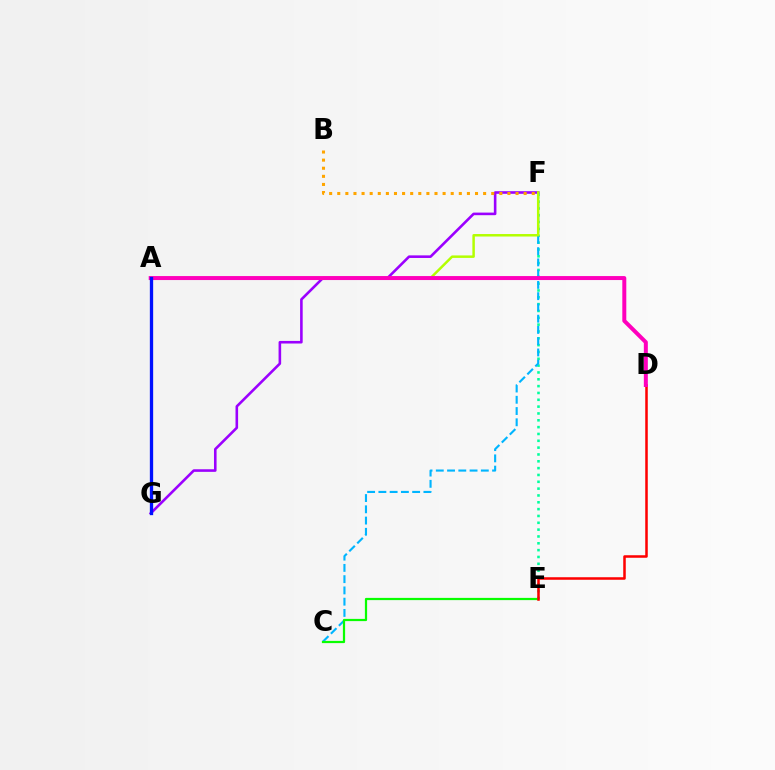{('E', 'F'): [{'color': '#00ff9d', 'line_style': 'dotted', 'thickness': 1.86}], ('F', 'G'): [{'color': '#9b00ff', 'line_style': 'solid', 'thickness': 1.87}], ('C', 'F'): [{'color': '#00b5ff', 'line_style': 'dashed', 'thickness': 1.53}], ('C', 'E'): [{'color': '#08ff00', 'line_style': 'solid', 'thickness': 1.6}], ('D', 'E'): [{'color': '#ff0000', 'line_style': 'solid', 'thickness': 1.82}], ('A', 'F'): [{'color': '#b3ff00', 'line_style': 'solid', 'thickness': 1.79}], ('B', 'F'): [{'color': '#ffa500', 'line_style': 'dotted', 'thickness': 2.2}], ('A', 'D'): [{'color': '#ff00bd', 'line_style': 'solid', 'thickness': 2.87}], ('A', 'G'): [{'color': '#0010ff', 'line_style': 'solid', 'thickness': 2.38}]}